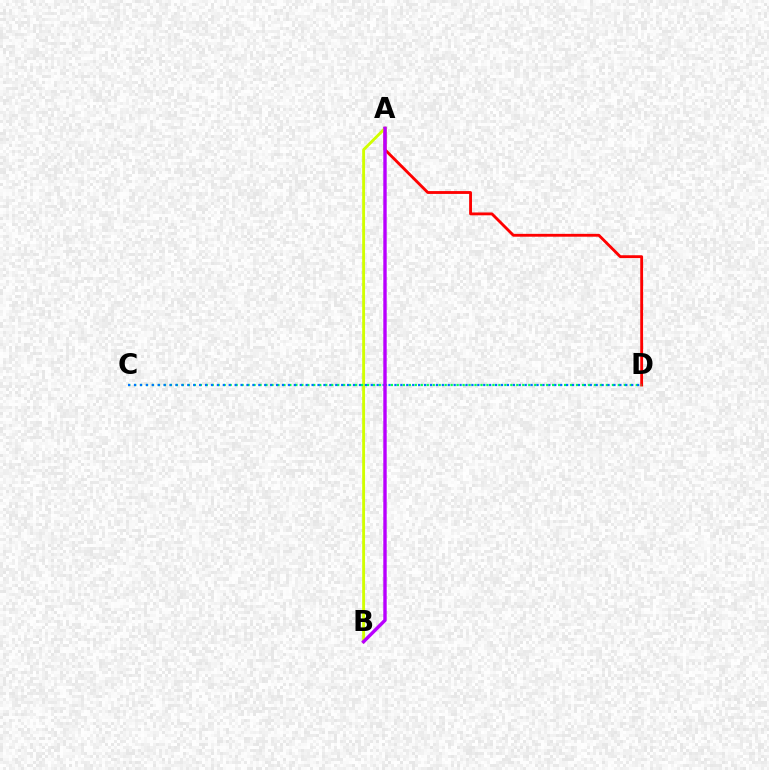{('A', 'D'): [{'color': '#ff0000', 'line_style': 'solid', 'thickness': 2.05}], ('A', 'B'): [{'color': '#d1ff00', 'line_style': 'solid', 'thickness': 2.07}, {'color': '#b900ff', 'line_style': 'solid', 'thickness': 2.45}], ('C', 'D'): [{'color': '#00ff5c', 'line_style': 'dotted', 'thickness': 1.62}, {'color': '#0074ff', 'line_style': 'dotted', 'thickness': 1.61}]}